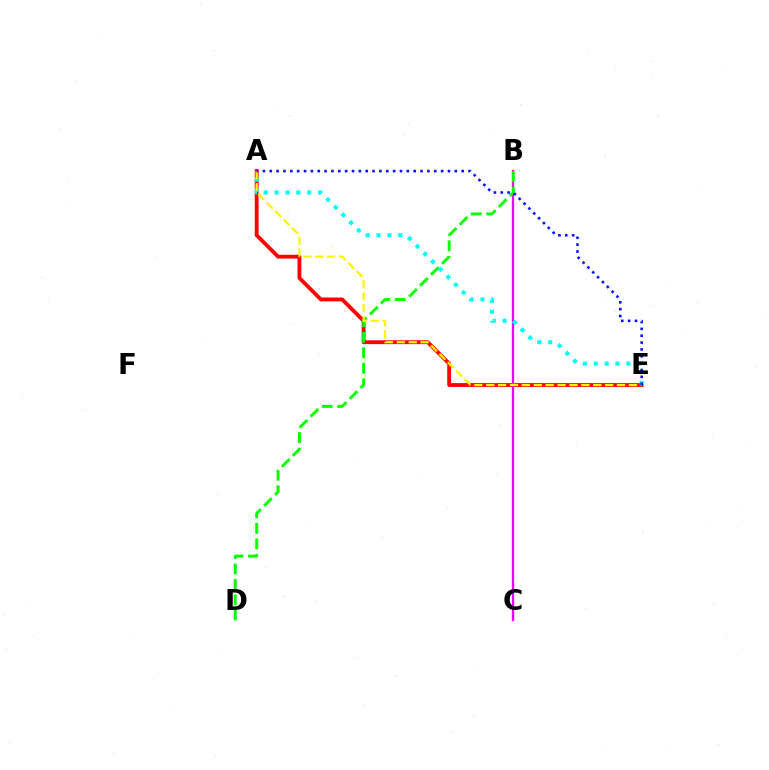{('A', 'E'): [{'color': '#ff0000', 'line_style': 'solid', 'thickness': 2.76}, {'color': '#00fff6', 'line_style': 'dotted', 'thickness': 2.96}, {'color': '#fcf500', 'line_style': 'dashed', 'thickness': 1.62}, {'color': '#0010ff', 'line_style': 'dotted', 'thickness': 1.86}], ('B', 'C'): [{'color': '#ee00ff', 'line_style': 'solid', 'thickness': 1.64}], ('B', 'D'): [{'color': '#08ff00', 'line_style': 'dashed', 'thickness': 2.1}]}